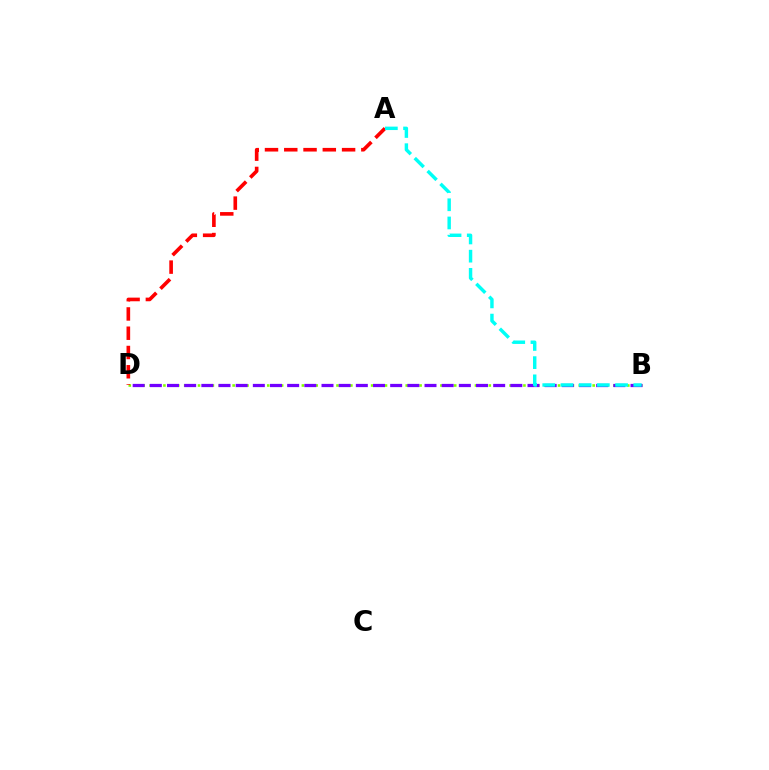{('B', 'D'): [{'color': '#84ff00', 'line_style': 'dotted', 'thickness': 1.88}, {'color': '#7200ff', 'line_style': 'dashed', 'thickness': 2.33}], ('A', 'D'): [{'color': '#ff0000', 'line_style': 'dashed', 'thickness': 2.62}], ('A', 'B'): [{'color': '#00fff6', 'line_style': 'dashed', 'thickness': 2.47}]}